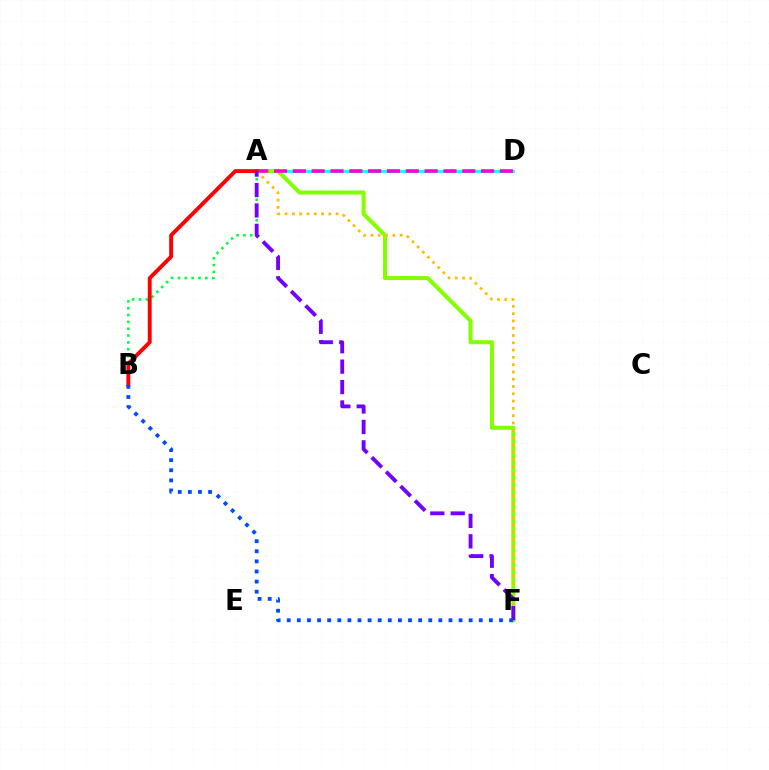{('A', 'D'): [{'color': '#00fff6', 'line_style': 'solid', 'thickness': 2.0}, {'color': '#ff00cf', 'line_style': 'dashed', 'thickness': 2.56}], ('A', 'F'): [{'color': '#84ff00', 'line_style': 'solid', 'thickness': 2.91}, {'color': '#ffbd00', 'line_style': 'dotted', 'thickness': 1.98}, {'color': '#7200ff', 'line_style': 'dashed', 'thickness': 2.77}], ('A', 'B'): [{'color': '#00ff39', 'line_style': 'dotted', 'thickness': 1.86}, {'color': '#ff0000', 'line_style': 'solid', 'thickness': 2.8}], ('B', 'F'): [{'color': '#004bff', 'line_style': 'dotted', 'thickness': 2.75}]}